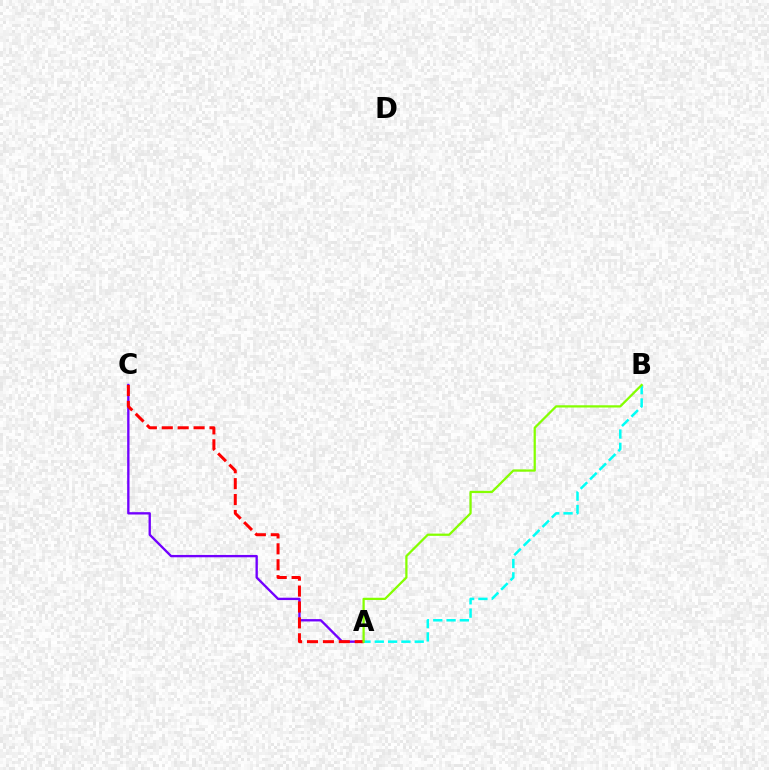{('A', 'C'): [{'color': '#7200ff', 'line_style': 'solid', 'thickness': 1.69}, {'color': '#ff0000', 'line_style': 'dashed', 'thickness': 2.16}], ('A', 'B'): [{'color': '#00fff6', 'line_style': 'dashed', 'thickness': 1.81}, {'color': '#84ff00', 'line_style': 'solid', 'thickness': 1.62}]}